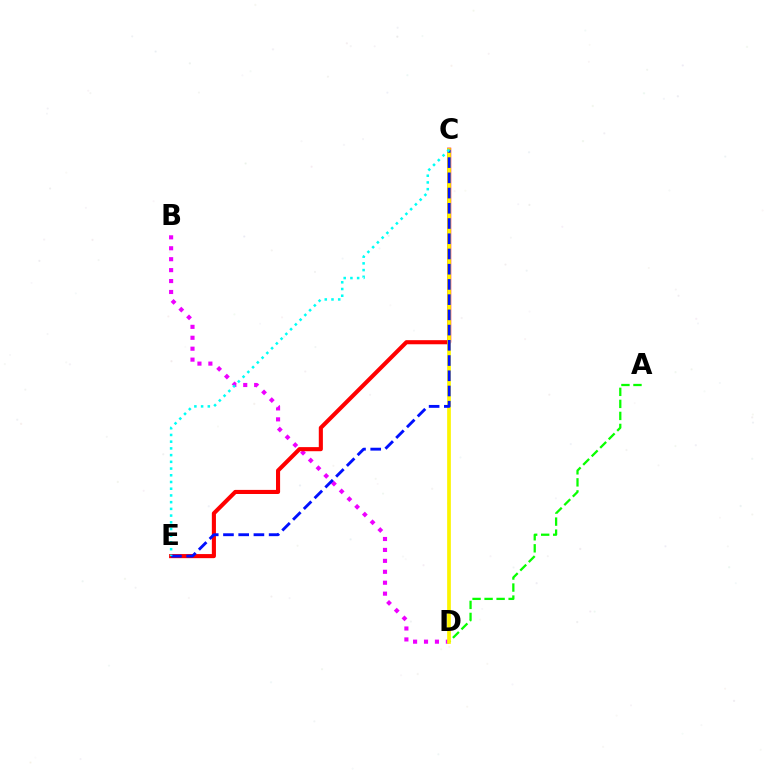{('B', 'D'): [{'color': '#ee00ff', 'line_style': 'dotted', 'thickness': 2.97}], ('C', 'E'): [{'color': '#ff0000', 'line_style': 'solid', 'thickness': 2.95}, {'color': '#0010ff', 'line_style': 'dashed', 'thickness': 2.07}, {'color': '#00fff6', 'line_style': 'dotted', 'thickness': 1.83}], ('A', 'D'): [{'color': '#08ff00', 'line_style': 'dashed', 'thickness': 1.63}], ('C', 'D'): [{'color': '#fcf500', 'line_style': 'solid', 'thickness': 2.66}]}